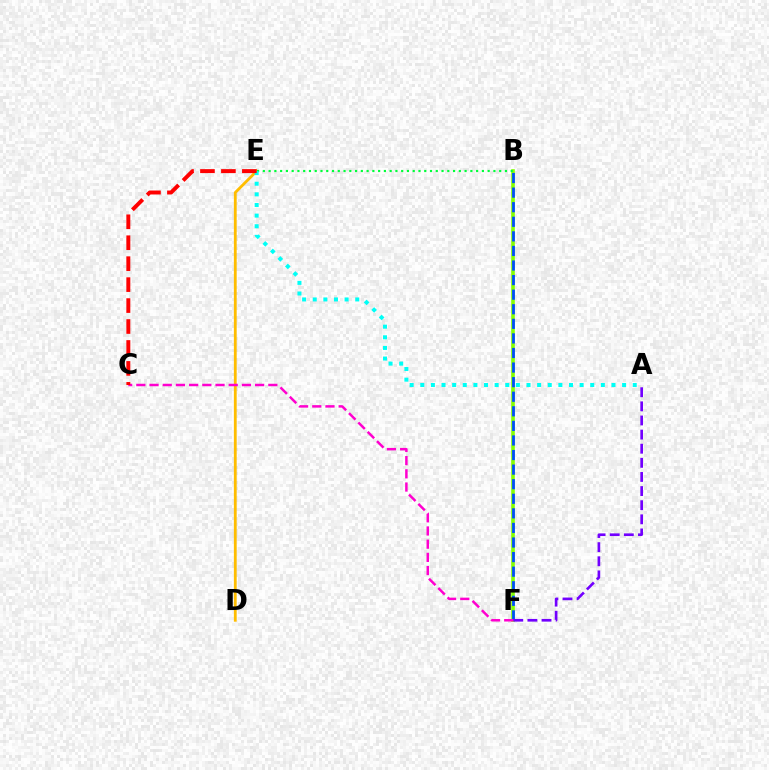{('D', 'E'): [{'color': '#ffbd00', 'line_style': 'solid', 'thickness': 2.02}], ('B', 'F'): [{'color': '#84ff00', 'line_style': 'solid', 'thickness': 2.59}, {'color': '#004bff', 'line_style': 'dashed', 'thickness': 1.98}], ('B', 'E'): [{'color': '#00ff39', 'line_style': 'dotted', 'thickness': 1.57}], ('A', 'F'): [{'color': '#7200ff', 'line_style': 'dashed', 'thickness': 1.92}], ('A', 'E'): [{'color': '#00fff6', 'line_style': 'dotted', 'thickness': 2.89}], ('C', 'F'): [{'color': '#ff00cf', 'line_style': 'dashed', 'thickness': 1.79}], ('C', 'E'): [{'color': '#ff0000', 'line_style': 'dashed', 'thickness': 2.85}]}